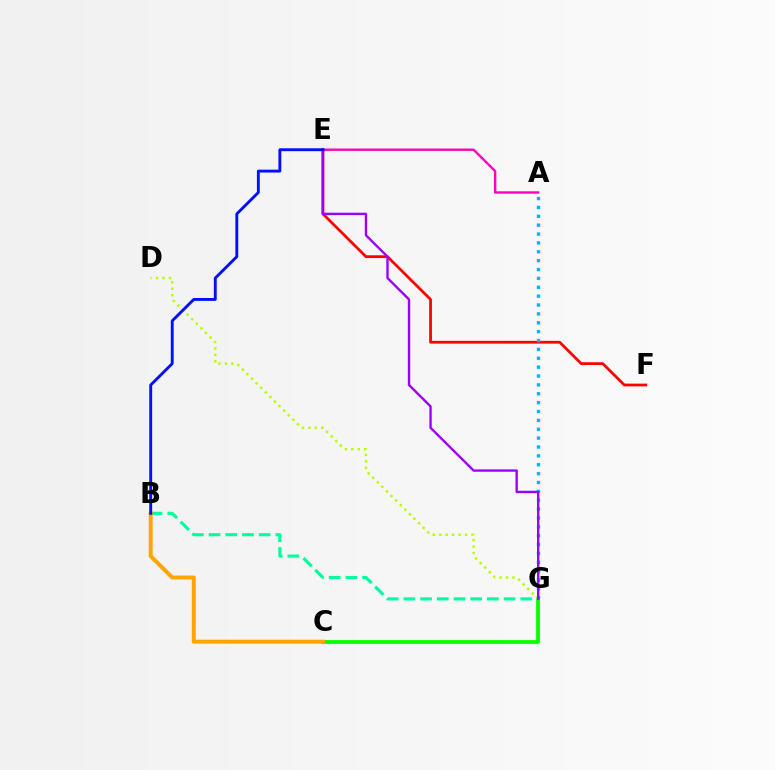{('C', 'G'): [{'color': '#08ff00', 'line_style': 'solid', 'thickness': 2.73}], ('A', 'E'): [{'color': '#ff00bd', 'line_style': 'solid', 'thickness': 1.72}], ('D', 'G'): [{'color': '#b3ff00', 'line_style': 'dotted', 'thickness': 1.76}], ('E', 'F'): [{'color': '#ff0000', 'line_style': 'solid', 'thickness': 1.99}], ('B', 'G'): [{'color': '#00ff9d', 'line_style': 'dashed', 'thickness': 2.27}], ('A', 'G'): [{'color': '#00b5ff', 'line_style': 'dotted', 'thickness': 2.41}], ('B', 'C'): [{'color': '#ffa500', 'line_style': 'solid', 'thickness': 2.84}], ('E', 'G'): [{'color': '#9b00ff', 'line_style': 'solid', 'thickness': 1.71}], ('B', 'E'): [{'color': '#0010ff', 'line_style': 'solid', 'thickness': 2.08}]}